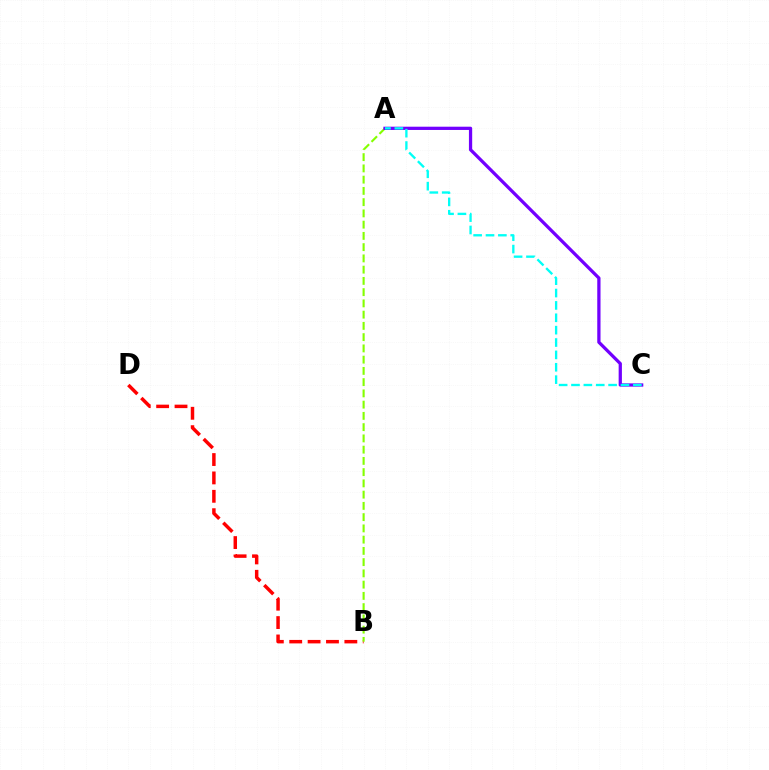{('B', 'D'): [{'color': '#ff0000', 'line_style': 'dashed', 'thickness': 2.5}], ('A', 'B'): [{'color': '#84ff00', 'line_style': 'dashed', 'thickness': 1.53}], ('A', 'C'): [{'color': '#7200ff', 'line_style': 'solid', 'thickness': 2.35}, {'color': '#00fff6', 'line_style': 'dashed', 'thickness': 1.68}]}